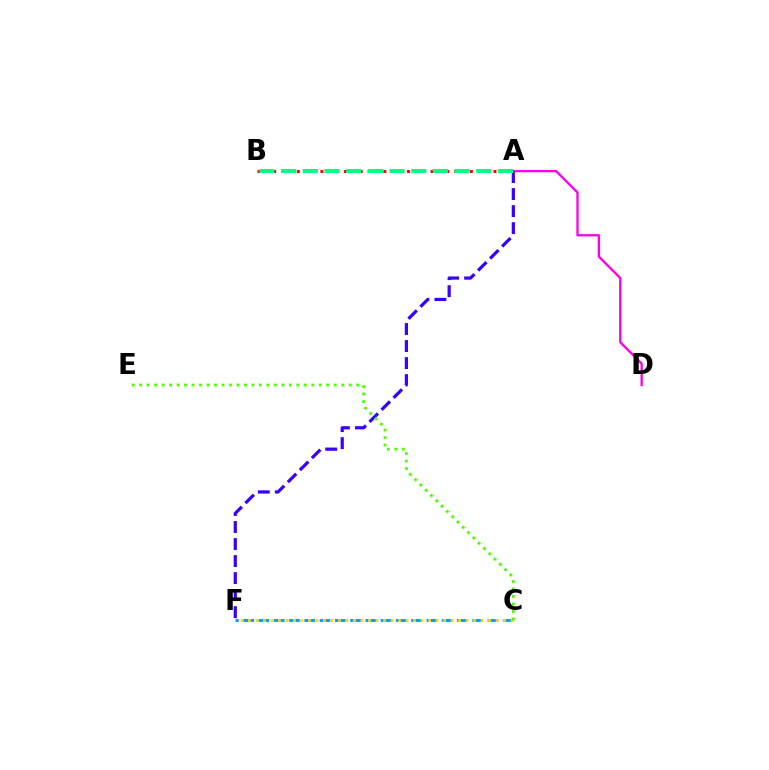{('C', 'F'): [{'color': '#009eff', 'line_style': 'dashed', 'thickness': 2.07}, {'color': '#ffd500', 'line_style': 'dotted', 'thickness': 2.04}], ('A', 'F'): [{'color': '#3700ff', 'line_style': 'dashed', 'thickness': 2.31}], ('A', 'B'): [{'color': '#ff0000', 'line_style': 'dotted', 'thickness': 2.14}, {'color': '#00ff86', 'line_style': 'dashed', 'thickness': 2.95}], ('A', 'D'): [{'color': '#ff00ed', 'line_style': 'solid', 'thickness': 1.69}], ('C', 'E'): [{'color': '#4fff00', 'line_style': 'dotted', 'thickness': 2.03}]}